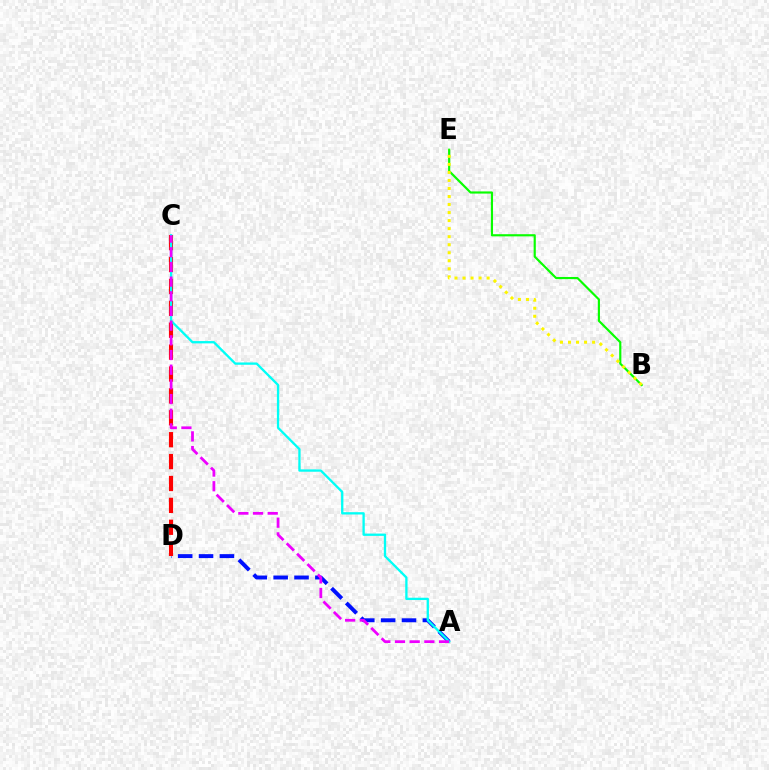{('A', 'D'): [{'color': '#0010ff', 'line_style': 'dashed', 'thickness': 2.83}], ('B', 'E'): [{'color': '#08ff00', 'line_style': 'solid', 'thickness': 1.56}, {'color': '#fcf500', 'line_style': 'dotted', 'thickness': 2.18}], ('C', 'D'): [{'color': '#ff0000', 'line_style': 'dashed', 'thickness': 2.97}], ('A', 'C'): [{'color': '#00fff6', 'line_style': 'solid', 'thickness': 1.66}, {'color': '#ee00ff', 'line_style': 'dashed', 'thickness': 1.99}]}